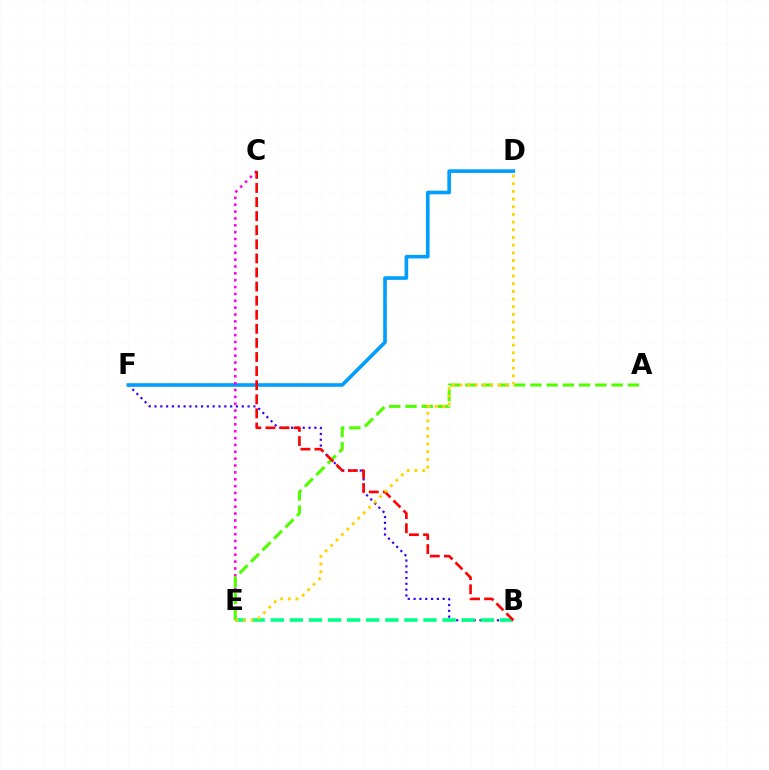{('B', 'F'): [{'color': '#3700ff', 'line_style': 'dotted', 'thickness': 1.58}], ('D', 'F'): [{'color': '#009eff', 'line_style': 'solid', 'thickness': 2.6}], ('C', 'E'): [{'color': '#ff00ed', 'line_style': 'dotted', 'thickness': 1.86}], ('B', 'E'): [{'color': '#00ff86', 'line_style': 'dashed', 'thickness': 2.59}], ('A', 'E'): [{'color': '#4fff00', 'line_style': 'dashed', 'thickness': 2.21}], ('B', 'C'): [{'color': '#ff0000', 'line_style': 'dashed', 'thickness': 1.91}], ('D', 'E'): [{'color': '#ffd500', 'line_style': 'dotted', 'thickness': 2.09}]}